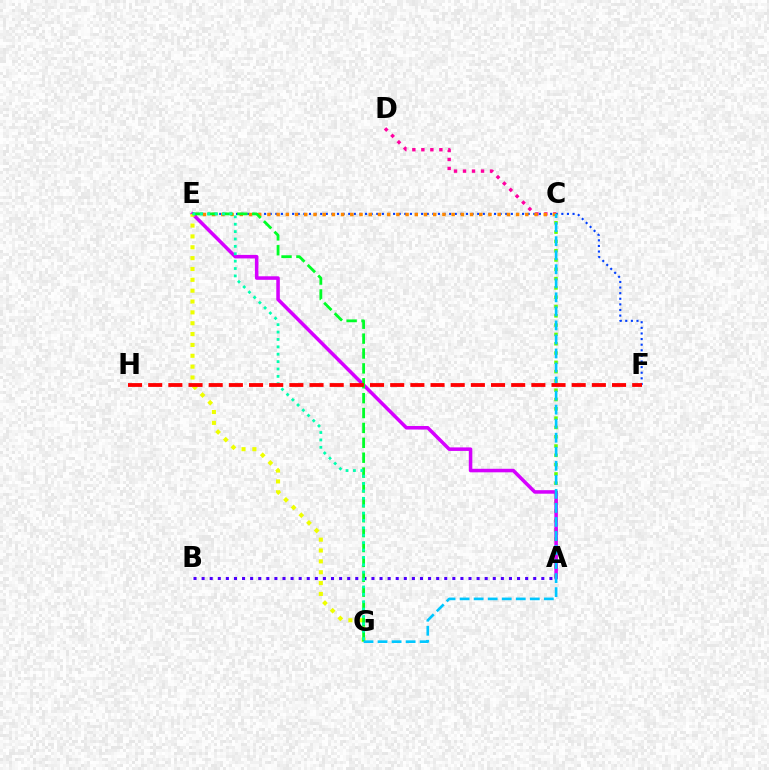{('E', 'F'): [{'color': '#003fff', 'line_style': 'dotted', 'thickness': 1.52}], ('A', 'C'): [{'color': '#66ff00', 'line_style': 'dotted', 'thickness': 2.53}], ('C', 'D'): [{'color': '#ff00a0', 'line_style': 'dotted', 'thickness': 2.45}], ('C', 'E'): [{'color': '#ff8800', 'line_style': 'dotted', 'thickness': 2.5}], ('A', 'E'): [{'color': '#d600ff', 'line_style': 'solid', 'thickness': 2.54}], ('E', 'G'): [{'color': '#eeff00', 'line_style': 'dotted', 'thickness': 2.95}, {'color': '#00ff27', 'line_style': 'dashed', 'thickness': 2.02}, {'color': '#00ffaf', 'line_style': 'dotted', 'thickness': 2.01}], ('A', 'B'): [{'color': '#4f00ff', 'line_style': 'dotted', 'thickness': 2.2}], ('C', 'G'): [{'color': '#00c7ff', 'line_style': 'dashed', 'thickness': 1.91}], ('F', 'H'): [{'color': '#ff0000', 'line_style': 'dashed', 'thickness': 2.74}]}